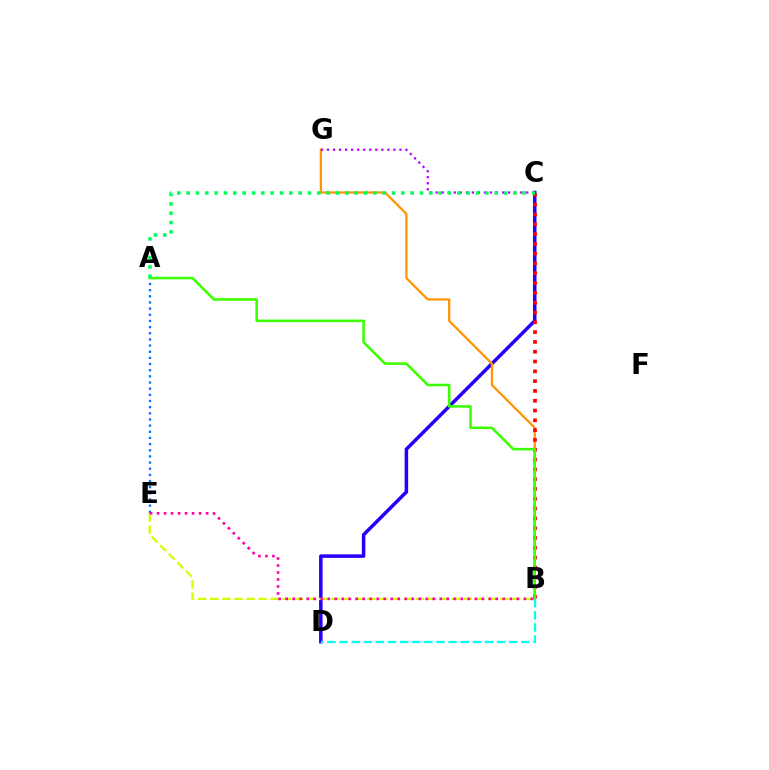{('A', 'E'): [{'color': '#0074ff', 'line_style': 'dotted', 'thickness': 1.67}], ('C', 'D'): [{'color': '#2500ff', 'line_style': 'solid', 'thickness': 2.53}], ('B', 'G'): [{'color': '#ff9400', 'line_style': 'solid', 'thickness': 1.62}], ('C', 'G'): [{'color': '#b900ff', 'line_style': 'dotted', 'thickness': 1.64}], ('B', 'C'): [{'color': '#ff0000', 'line_style': 'dotted', 'thickness': 2.66}], ('B', 'E'): [{'color': '#d1ff00', 'line_style': 'dashed', 'thickness': 1.64}, {'color': '#ff00ac', 'line_style': 'dotted', 'thickness': 1.9}], ('A', 'B'): [{'color': '#3dff00', 'line_style': 'solid', 'thickness': 1.85}], ('A', 'C'): [{'color': '#00ff5c', 'line_style': 'dotted', 'thickness': 2.54}], ('B', 'D'): [{'color': '#00fff6', 'line_style': 'dashed', 'thickness': 1.65}]}